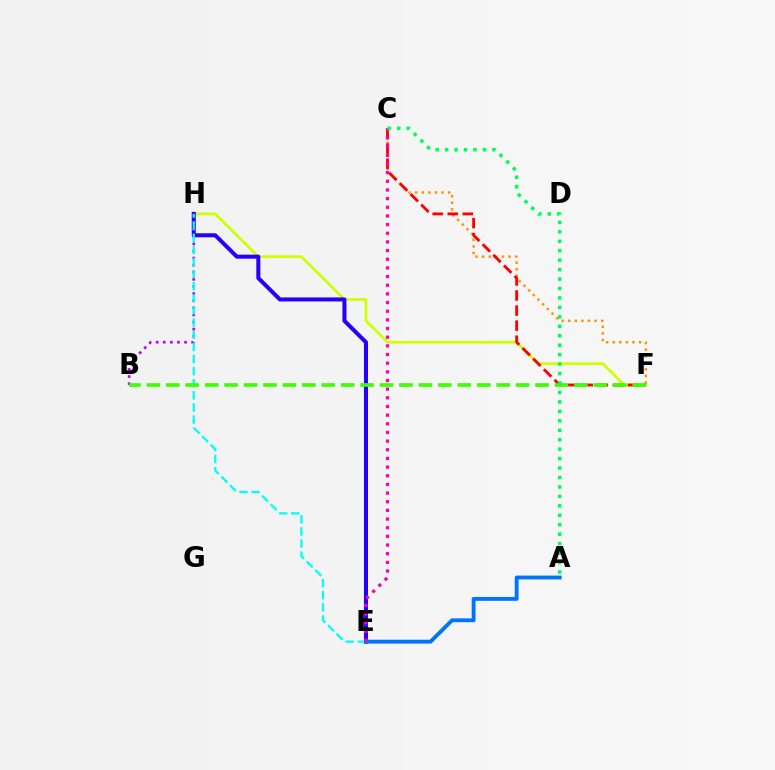{('F', 'H'): [{'color': '#d1ff00', 'line_style': 'solid', 'thickness': 1.95}], ('E', 'H'): [{'color': '#2500ff', 'line_style': 'solid', 'thickness': 2.9}, {'color': '#00fff6', 'line_style': 'dashed', 'thickness': 1.65}], ('C', 'F'): [{'color': '#ff9400', 'line_style': 'dotted', 'thickness': 1.79}, {'color': '#ff0000', 'line_style': 'dashed', 'thickness': 2.04}], ('B', 'H'): [{'color': '#b900ff', 'line_style': 'dotted', 'thickness': 1.93}], ('A', 'E'): [{'color': '#0074ff', 'line_style': 'solid', 'thickness': 2.78}], ('C', 'E'): [{'color': '#ff00ac', 'line_style': 'dotted', 'thickness': 2.35}], ('B', 'F'): [{'color': '#3dff00', 'line_style': 'dashed', 'thickness': 2.64}], ('A', 'C'): [{'color': '#00ff5c', 'line_style': 'dotted', 'thickness': 2.57}]}